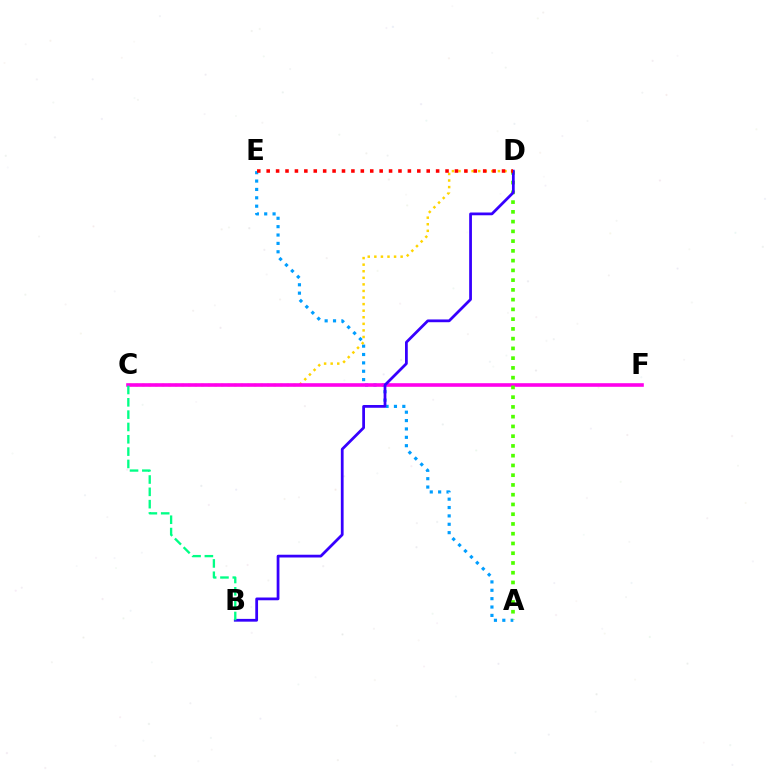{('A', 'E'): [{'color': '#009eff', 'line_style': 'dotted', 'thickness': 2.27}], ('C', 'D'): [{'color': '#ffd500', 'line_style': 'dotted', 'thickness': 1.79}], ('C', 'F'): [{'color': '#ff00ed', 'line_style': 'solid', 'thickness': 2.6}], ('A', 'D'): [{'color': '#4fff00', 'line_style': 'dotted', 'thickness': 2.65}], ('B', 'D'): [{'color': '#3700ff', 'line_style': 'solid', 'thickness': 1.99}], ('D', 'E'): [{'color': '#ff0000', 'line_style': 'dotted', 'thickness': 2.56}], ('B', 'C'): [{'color': '#00ff86', 'line_style': 'dashed', 'thickness': 1.67}]}